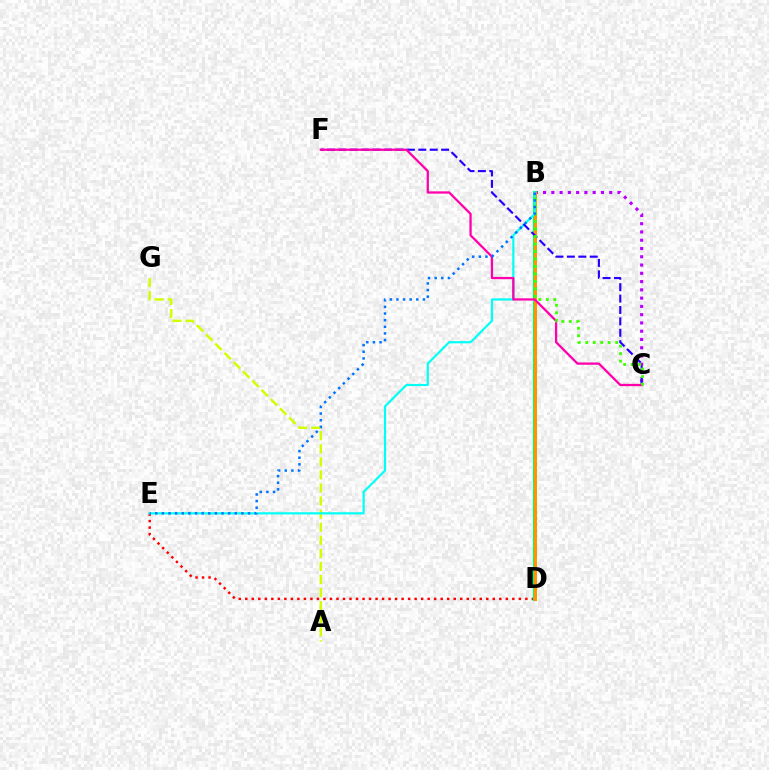{('D', 'E'): [{'color': '#ff0000', 'line_style': 'dotted', 'thickness': 1.77}], ('B', 'C'): [{'color': '#b900ff', 'line_style': 'dotted', 'thickness': 2.25}, {'color': '#3dff00', 'line_style': 'dotted', 'thickness': 2.04}], ('A', 'G'): [{'color': '#d1ff00', 'line_style': 'dashed', 'thickness': 1.78}], ('B', 'D'): [{'color': '#00ff5c', 'line_style': 'solid', 'thickness': 2.93}, {'color': '#ff9400', 'line_style': 'solid', 'thickness': 2.14}], ('B', 'E'): [{'color': '#00fff6', 'line_style': 'solid', 'thickness': 1.58}, {'color': '#0074ff', 'line_style': 'dotted', 'thickness': 1.8}], ('C', 'F'): [{'color': '#2500ff', 'line_style': 'dashed', 'thickness': 1.55}, {'color': '#ff00ac', 'line_style': 'solid', 'thickness': 1.64}]}